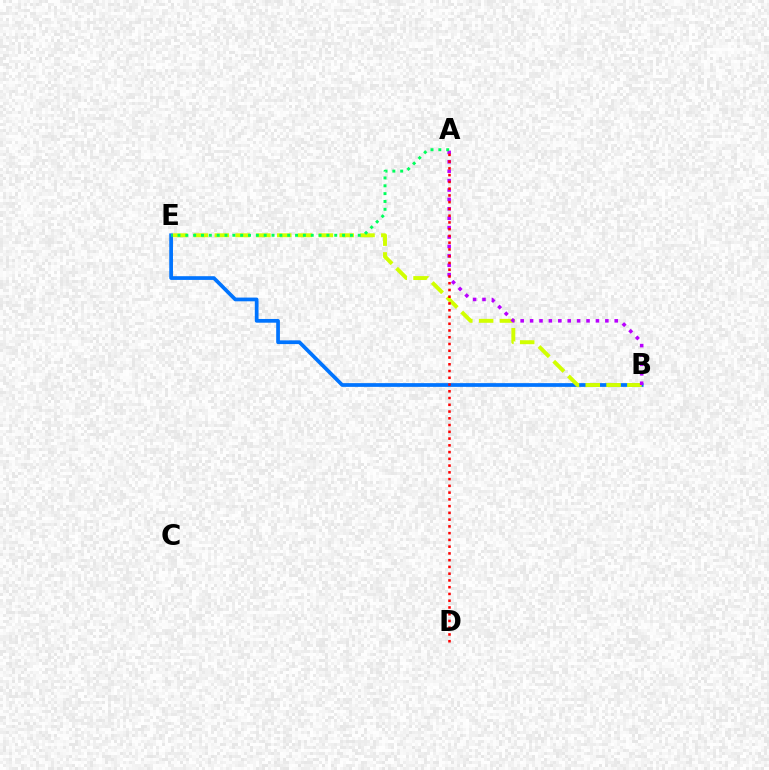{('B', 'E'): [{'color': '#0074ff', 'line_style': 'solid', 'thickness': 2.68}, {'color': '#d1ff00', 'line_style': 'dashed', 'thickness': 2.83}], ('A', 'B'): [{'color': '#b900ff', 'line_style': 'dotted', 'thickness': 2.56}], ('A', 'D'): [{'color': '#ff0000', 'line_style': 'dotted', 'thickness': 1.84}], ('A', 'E'): [{'color': '#00ff5c', 'line_style': 'dotted', 'thickness': 2.13}]}